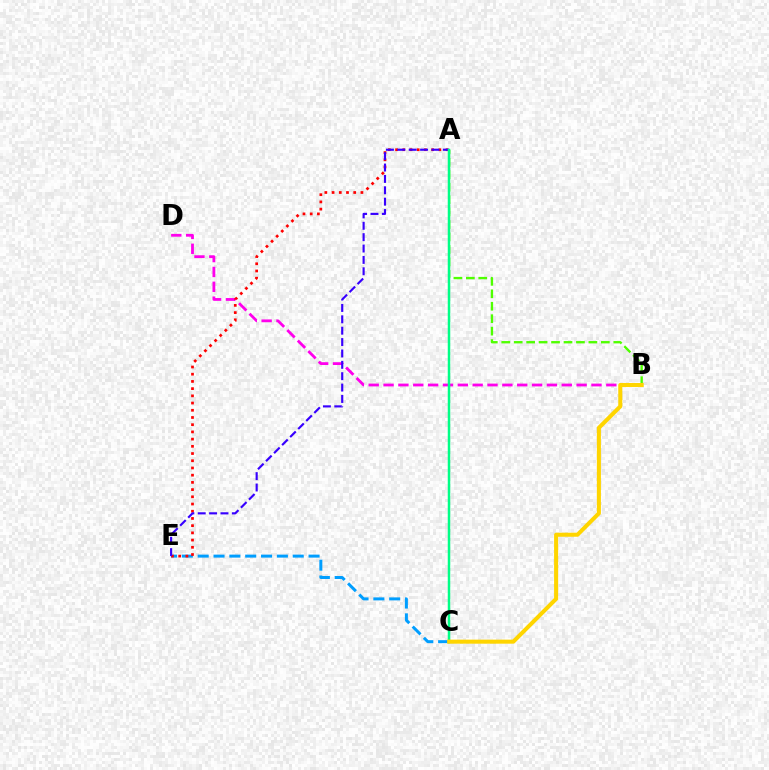{('B', 'D'): [{'color': '#ff00ed', 'line_style': 'dashed', 'thickness': 2.02}], ('C', 'E'): [{'color': '#009eff', 'line_style': 'dashed', 'thickness': 2.15}], ('A', 'E'): [{'color': '#ff0000', 'line_style': 'dotted', 'thickness': 1.96}, {'color': '#3700ff', 'line_style': 'dashed', 'thickness': 1.55}], ('A', 'B'): [{'color': '#4fff00', 'line_style': 'dashed', 'thickness': 1.69}], ('A', 'C'): [{'color': '#00ff86', 'line_style': 'solid', 'thickness': 1.79}], ('B', 'C'): [{'color': '#ffd500', 'line_style': 'solid', 'thickness': 2.92}]}